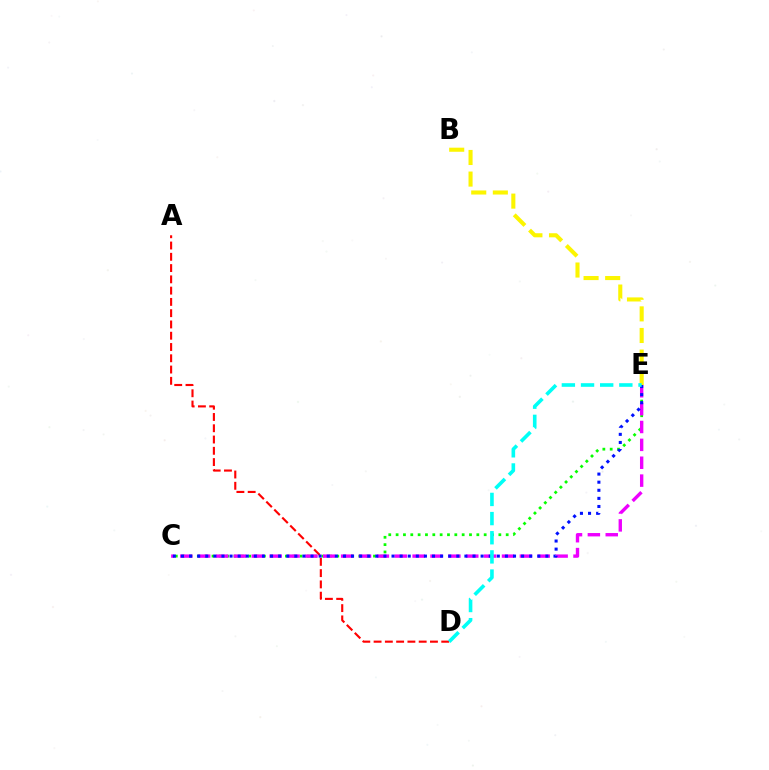{('B', 'E'): [{'color': '#fcf500', 'line_style': 'dashed', 'thickness': 2.93}], ('A', 'D'): [{'color': '#ff0000', 'line_style': 'dashed', 'thickness': 1.53}], ('C', 'E'): [{'color': '#08ff00', 'line_style': 'dotted', 'thickness': 1.99}, {'color': '#ee00ff', 'line_style': 'dashed', 'thickness': 2.43}, {'color': '#0010ff', 'line_style': 'dotted', 'thickness': 2.2}], ('D', 'E'): [{'color': '#00fff6', 'line_style': 'dashed', 'thickness': 2.6}]}